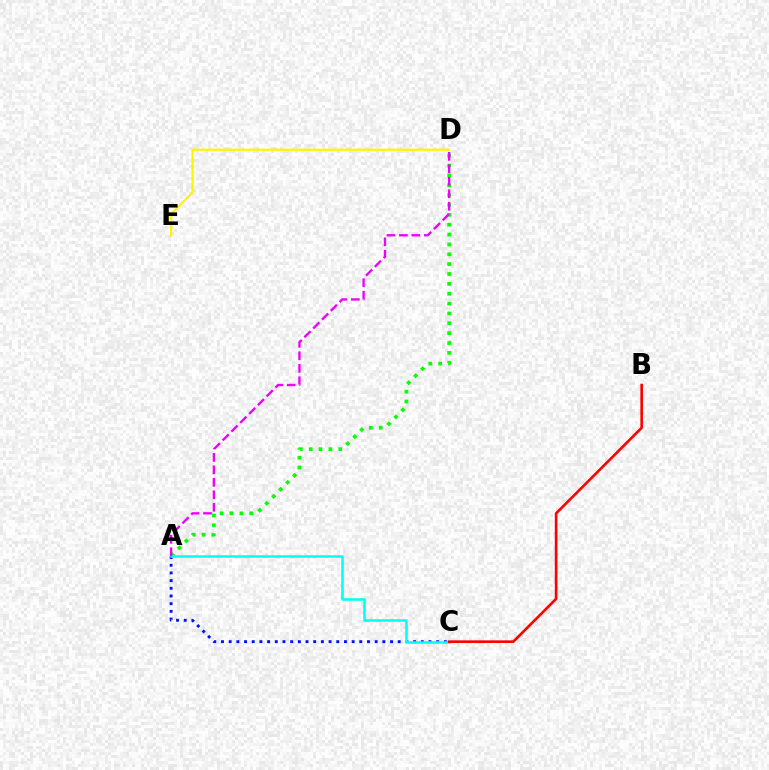{('A', 'D'): [{'color': '#08ff00', 'line_style': 'dotted', 'thickness': 2.68}, {'color': '#ee00ff', 'line_style': 'dashed', 'thickness': 1.69}], ('A', 'C'): [{'color': '#0010ff', 'line_style': 'dotted', 'thickness': 2.09}, {'color': '#00fff6', 'line_style': 'solid', 'thickness': 1.83}], ('B', 'C'): [{'color': '#ff0000', 'line_style': 'solid', 'thickness': 1.89}], ('D', 'E'): [{'color': '#fcf500', 'line_style': 'solid', 'thickness': 1.6}]}